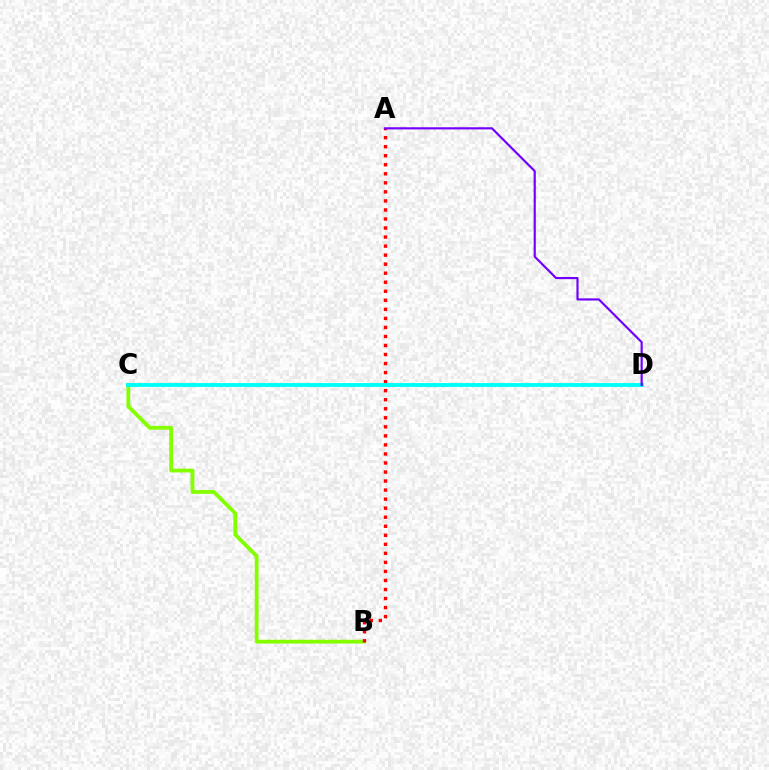{('B', 'C'): [{'color': '#84ff00', 'line_style': 'solid', 'thickness': 2.74}], ('A', 'B'): [{'color': '#ff0000', 'line_style': 'dotted', 'thickness': 2.46}], ('C', 'D'): [{'color': '#00fff6', 'line_style': 'solid', 'thickness': 2.79}], ('A', 'D'): [{'color': '#7200ff', 'line_style': 'solid', 'thickness': 1.56}]}